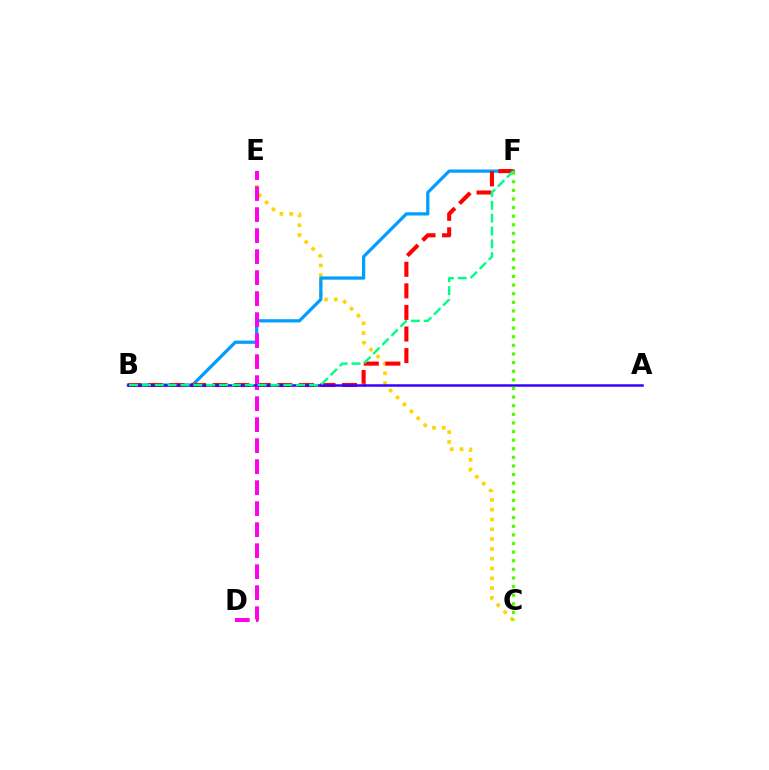{('C', 'E'): [{'color': '#ffd500', 'line_style': 'dotted', 'thickness': 2.66}], ('B', 'F'): [{'color': '#009eff', 'line_style': 'solid', 'thickness': 2.33}, {'color': '#ff0000', 'line_style': 'dashed', 'thickness': 2.93}, {'color': '#00ff86', 'line_style': 'dashed', 'thickness': 1.75}], ('D', 'E'): [{'color': '#ff00ed', 'line_style': 'dashed', 'thickness': 2.85}], ('A', 'B'): [{'color': '#3700ff', 'line_style': 'solid', 'thickness': 1.8}], ('C', 'F'): [{'color': '#4fff00', 'line_style': 'dotted', 'thickness': 2.34}]}